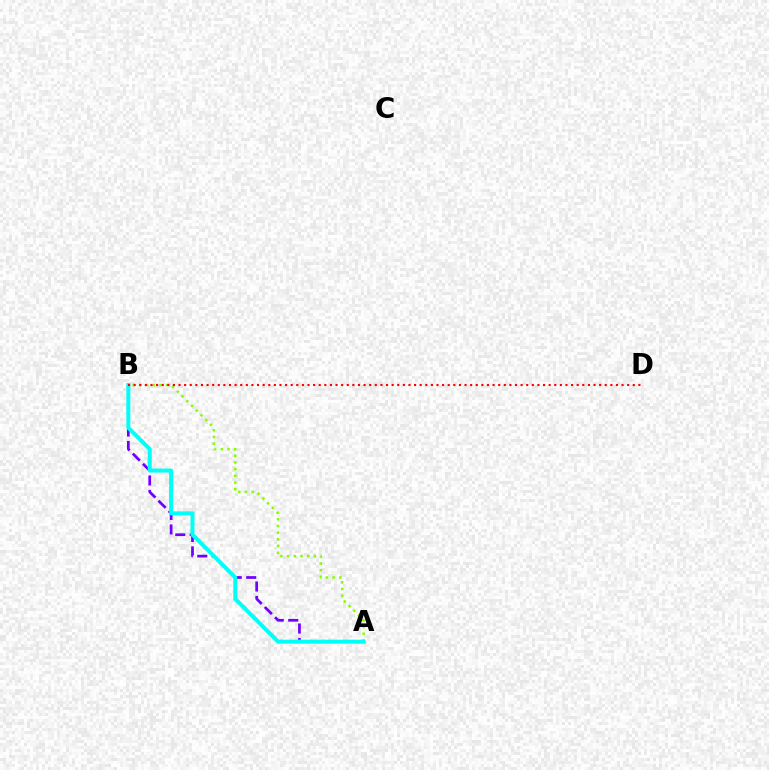{('A', 'B'): [{'color': '#7200ff', 'line_style': 'dashed', 'thickness': 1.96}, {'color': '#84ff00', 'line_style': 'dotted', 'thickness': 1.82}, {'color': '#00fff6', 'line_style': 'solid', 'thickness': 2.88}], ('B', 'D'): [{'color': '#ff0000', 'line_style': 'dotted', 'thickness': 1.52}]}